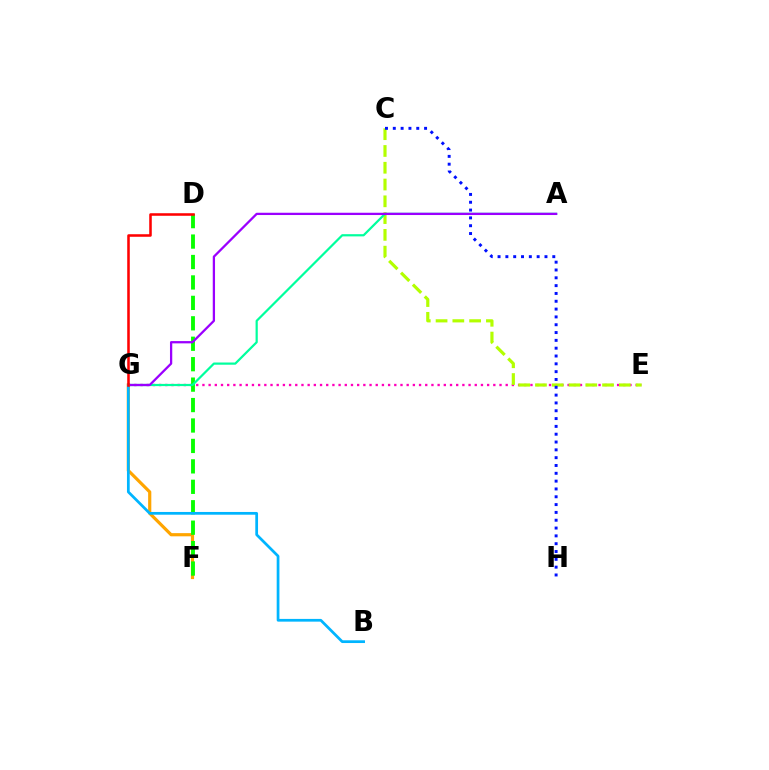{('E', 'G'): [{'color': '#ff00bd', 'line_style': 'dotted', 'thickness': 1.68}], ('C', 'E'): [{'color': '#b3ff00', 'line_style': 'dashed', 'thickness': 2.28}], ('F', 'G'): [{'color': '#ffa500', 'line_style': 'solid', 'thickness': 2.29}], ('D', 'F'): [{'color': '#08ff00', 'line_style': 'dashed', 'thickness': 2.78}], ('A', 'G'): [{'color': '#00ff9d', 'line_style': 'solid', 'thickness': 1.59}, {'color': '#9b00ff', 'line_style': 'solid', 'thickness': 1.64}], ('C', 'H'): [{'color': '#0010ff', 'line_style': 'dotted', 'thickness': 2.12}], ('B', 'G'): [{'color': '#00b5ff', 'line_style': 'solid', 'thickness': 1.97}], ('D', 'G'): [{'color': '#ff0000', 'line_style': 'solid', 'thickness': 1.84}]}